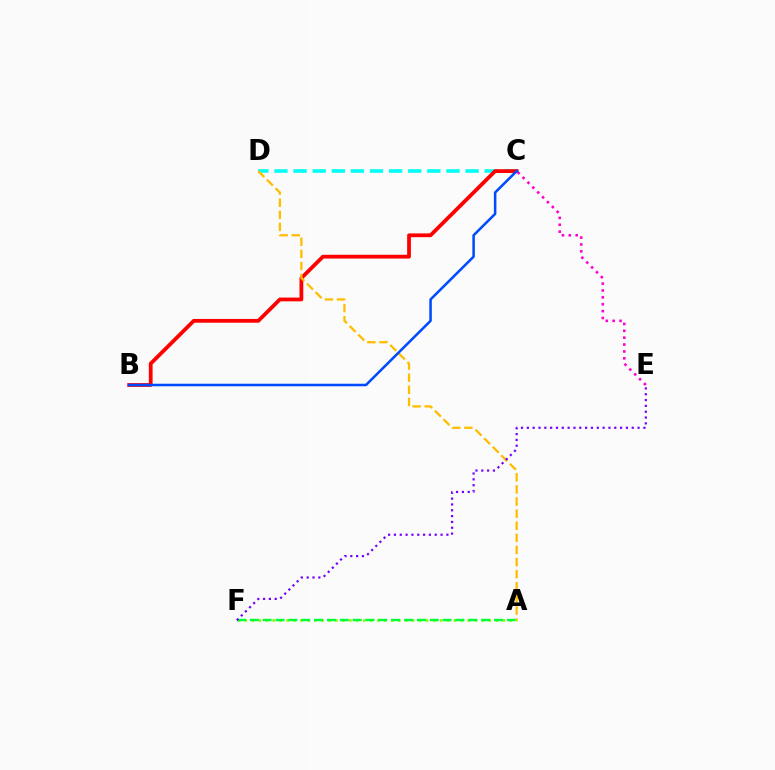{('A', 'F'): [{'color': '#84ff00', 'line_style': 'dotted', 'thickness': 1.89}, {'color': '#00ff39', 'line_style': 'dashed', 'thickness': 1.75}], ('C', 'D'): [{'color': '#00fff6', 'line_style': 'dashed', 'thickness': 2.6}], ('B', 'C'): [{'color': '#ff0000', 'line_style': 'solid', 'thickness': 2.72}, {'color': '#004bff', 'line_style': 'solid', 'thickness': 1.83}], ('A', 'D'): [{'color': '#ffbd00', 'line_style': 'dashed', 'thickness': 1.65}], ('C', 'E'): [{'color': '#ff00cf', 'line_style': 'dotted', 'thickness': 1.87}], ('E', 'F'): [{'color': '#7200ff', 'line_style': 'dotted', 'thickness': 1.58}]}